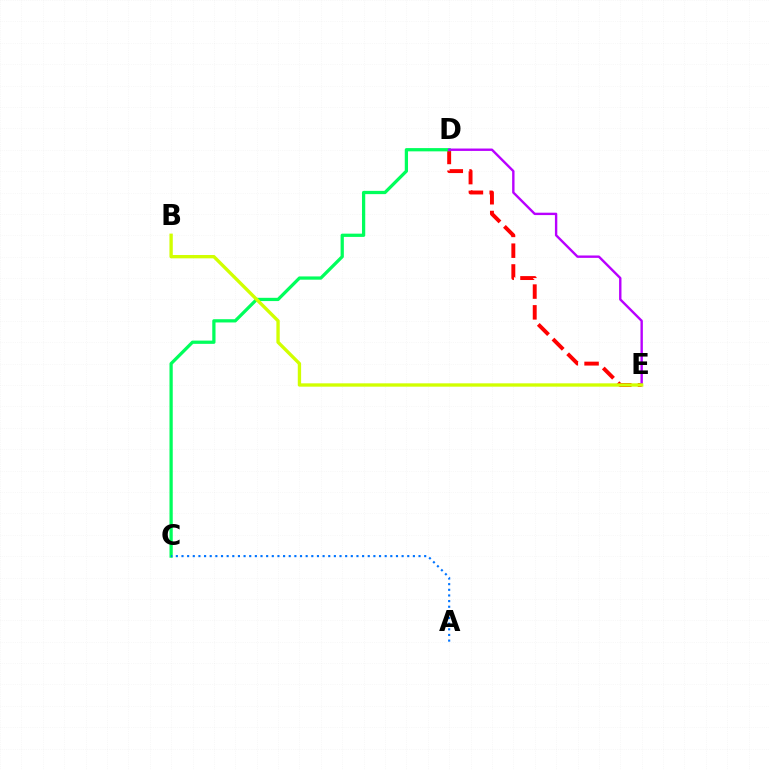{('D', 'E'): [{'color': '#ff0000', 'line_style': 'dashed', 'thickness': 2.82}, {'color': '#b900ff', 'line_style': 'solid', 'thickness': 1.72}], ('C', 'D'): [{'color': '#00ff5c', 'line_style': 'solid', 'thickness': 2.34}], ('A', 'C'): [{'color': '#0074ff', 'line_style': 'dotted', 'thickness': 1.53}], ('B', 'E'): [{'color': '#d1ff00', 'line_style': 'solid', 'thickness': 2.41}]}